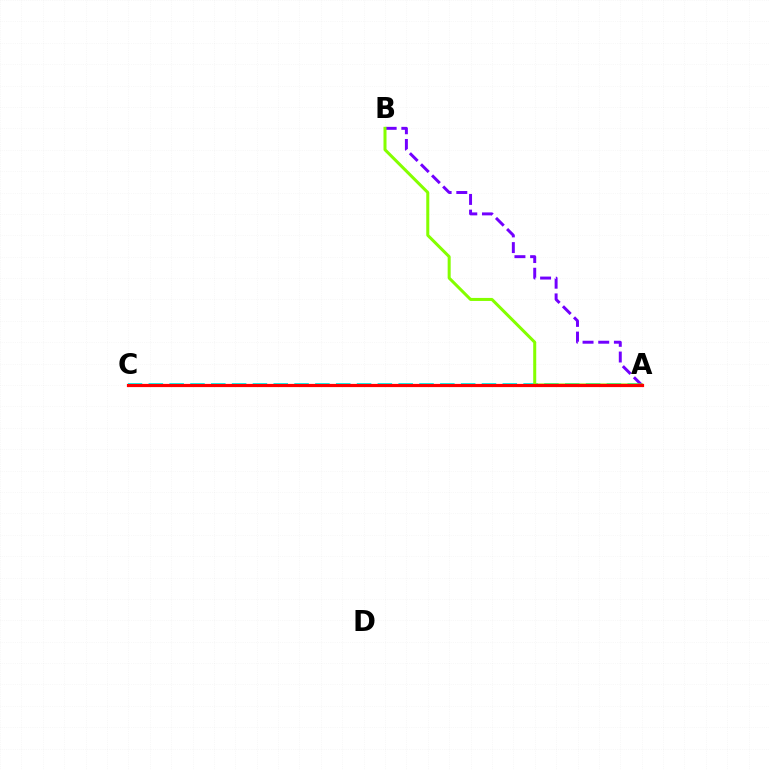{('A', 'C'): [{'color': '#00fff6', 'line_style': 'dashed', 'thickness': 2.83}, {'color': '#ff0000', 'line_style': 'solid', 'thickness': 2.31}], ('A', 'B'): [{'color': '#7200ff', 'line_style': 'dashed', 'thickness': 2.13}, {'color': '#84ff00', 'line_style': 'solid', 'thickness': 2.18}]}